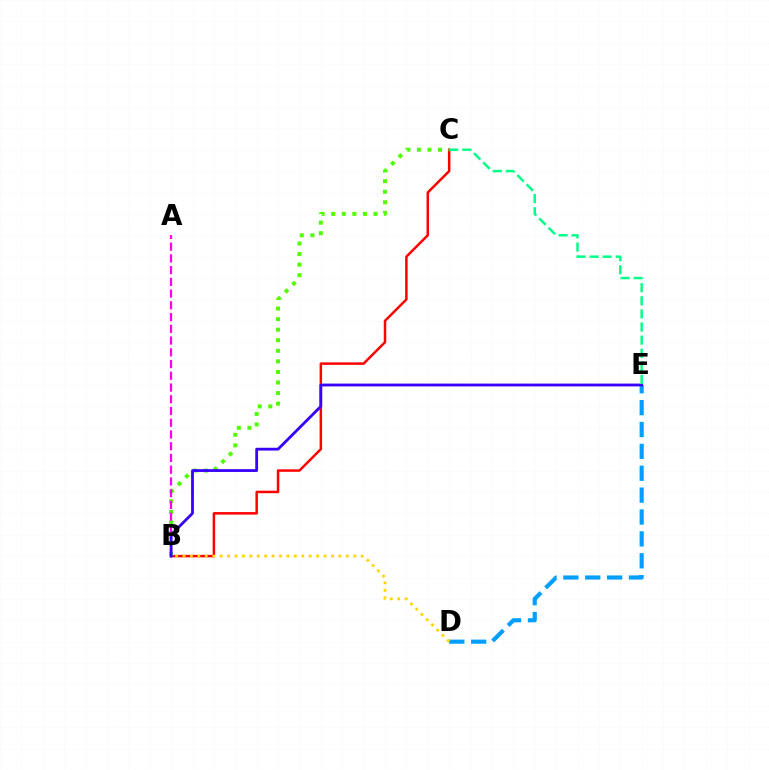{('B', 'C'): [{'color': '#ff0000', 'line_style': 'solid', 'thickness': 1.79}, {'color': '#4fff00', 'line_style': 'dotted', 'thickness': 2.87}], ('D', 'E'): [{'color': '#009eff', 'line_style': 'dashed', 'thickness': 2.97}], ('B', 'D'): [{'color': '#ffd500', 'line_style': 'dotted', 'thickness': 2.02}], ('A', 'B'): [{'color': '#ff00ed', 'line_style': 'dashed', 'thickness': 1.6}], ('B', 'E'): [{'color': '#3700ff', 'line_style': 'solid', 'thickness': 2.02}], ('C', 'E'): [{'color': '#00ff86', 'line_style': 'dashed', 'thickness': 1.78}]}